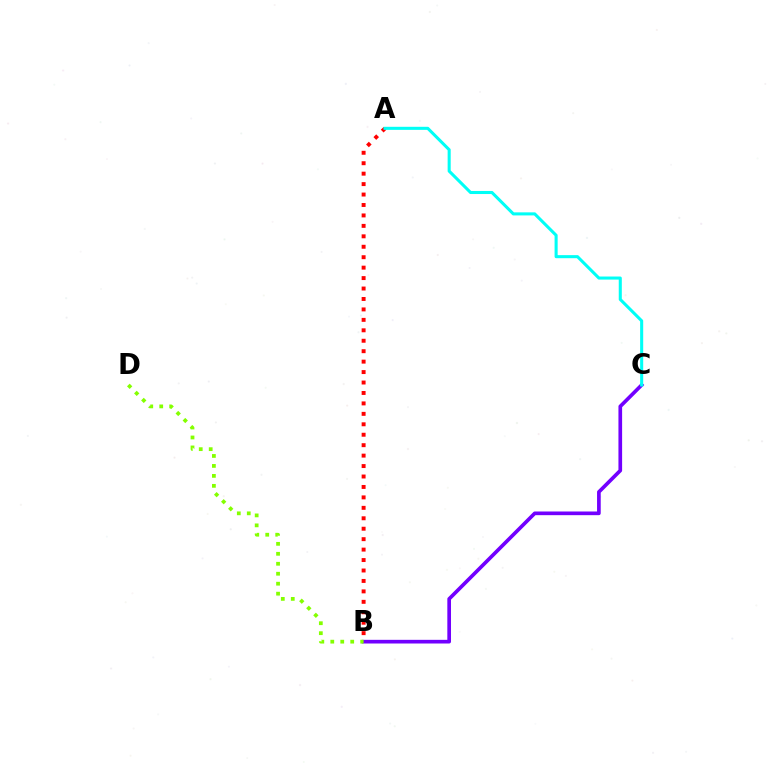{('B', 'C'): [{'color': '#7200ff', 'line_style': 'solid', 'thickness': 2.64}], ('A', 'B'): [{'color': '#ff0000', 'line_style': 'dotted', 'thickness': 2.84}], ('B', 'D'): [{'color': '#84ff00', 'line_style': 'dotted', 'thickness': 2.71}], ('A', 'C'): [{'color': '#00fff6', 'line_style': 'solid', 'thickness': 2.21}]}